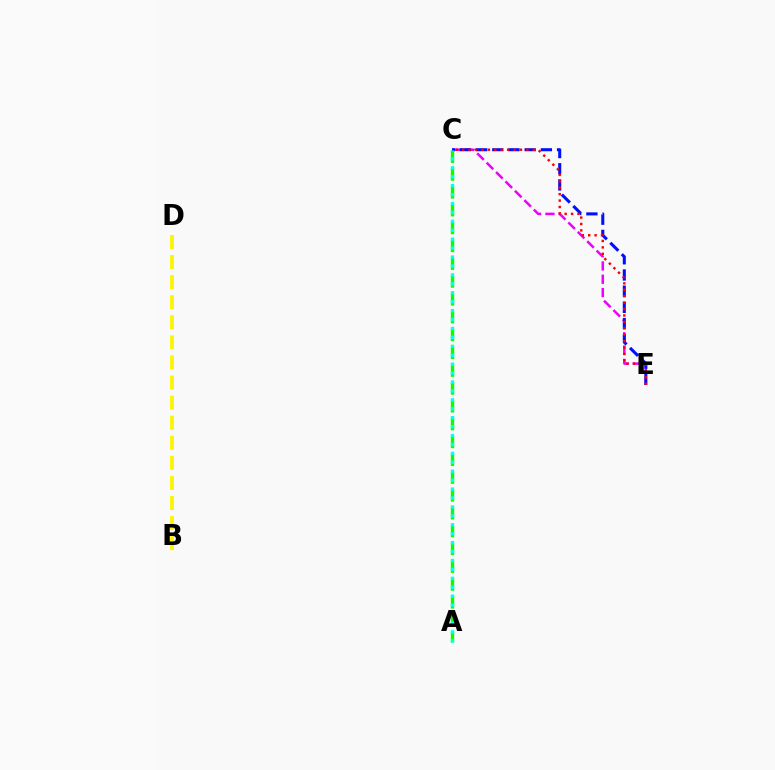{('A', 'C'): [{'color': '#08ff00', 'line_style': 'dashed', 'thickness': 2.42}, {'color': '#00fff6', 'line_style': 'dotted', 'thickness': 2.42}], ('B', 'D'): [{'color': '#fcf500', 'line_style': 'dashed', 'thickness': 2.73}], ('C', 'E'): [{'color': '#ee00ff', 'line_style': 'dashed', 'thickness': 1.81}, {'color': '#0010ff', 'line_style': 'dashed', 'thickness': 2.2}, {'color': '#ff0000', 'line_style': 'dotted', 'thickness': 1.74}]}